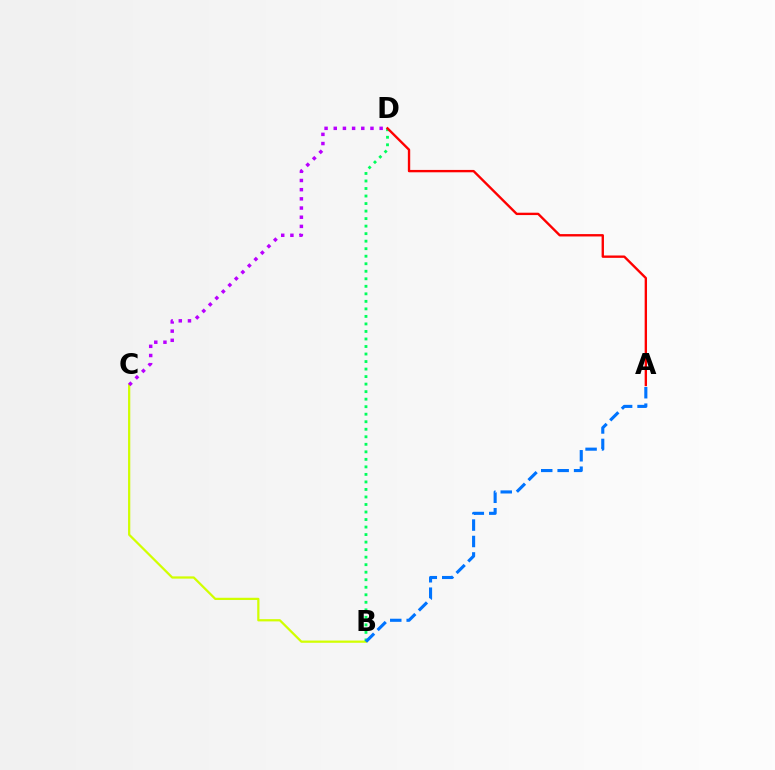{('B', 'C'): [{'color': '#d1ff00', 'line_style': 'solid', 'thickness': 1.61}], ('B', 'D'): [{'color': '#00ff5c', 'line_style': 'dotted', 'thickness': 2.04}], ('A', 'D'): [{'color': '#ff0000', 'line_style': 'solid', 'thickness': 1.7}], ('A', 'B'): [{'color': '#0074ff', 'line_style': 'dashed', 'thickness': 2.23}], ('C', 'D'): [{'color': '#b900ff', 'line_style': 'dotted', 'thickness': 2.49}]}